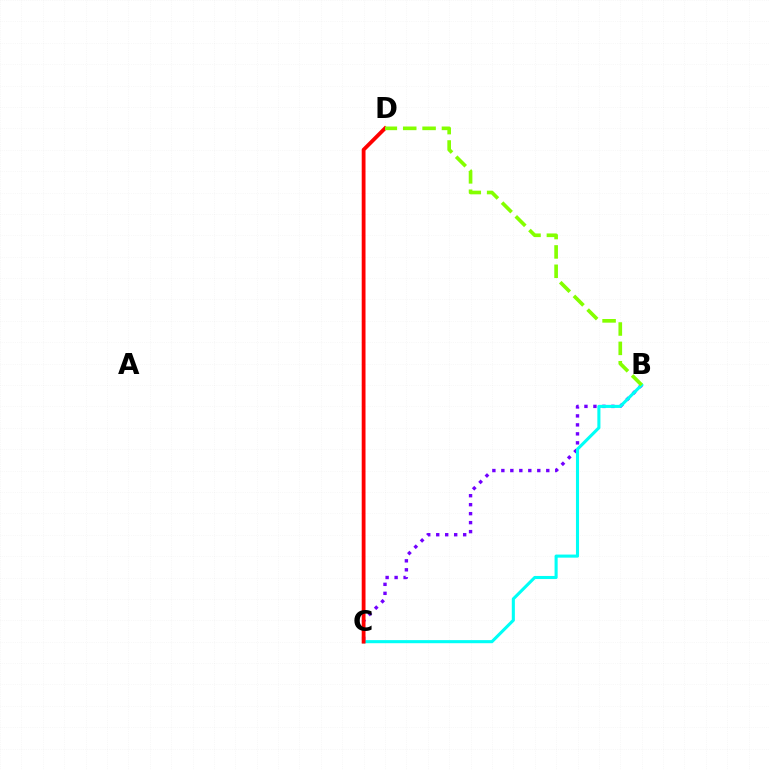{('B', 'C'): [{'color': '#7200ff', 'line_style': 'dotted', 'thickness': 2.44}, {'color': '#00fff6', 'line_style': 'solid', 'thickness': 2.22}], ('C', 'D'): [{'color': '#ff0000', 'line_style': 'solid', 'thickness': 2.74}], ('B', 'D'): [{'color': '#84ff00', 'line_style': 'dashed', 'thickness': 2.63}]}